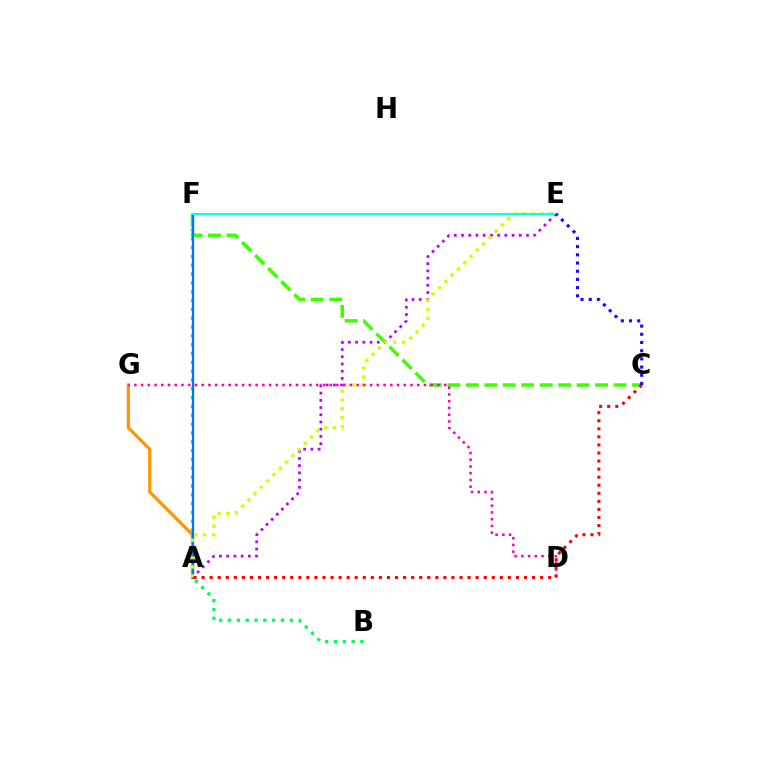{('B', 'F'): [{'color': '#00ff5c', 'line_style': 'dotted', 'thickness': 2.4}], ('A', 'G'): [{'color': '#ff9400', 'line_style': 'solid', 'thickness': 2.26}], ('C', 'F'): [{'color': '#3dff00', 'line_style': 'dashed', 'thickness': 2.51}], ('A', 'F'): [{'color': '#0074ff', 'line_style': 'solid', 'thickness': 1.62}], ('A', 'E'): [{'color': '#b900ff', 'line_style': 'dotted', 'thickness': 1.96}, {'color': '#d1ff00', 'line_style': 'dotted', 'thickness': 2.41}], ('E', 'F'): [{'color': '#00fff6', 'line_style': 'solid', 'thickness': 1.5}], ('D', 'G'): [{'color': '#ff00ac', 'line_style': 'dotted', 'thickness': 1.83}], ('A', 'C'): [{'color': '#ff0000', 'line_style': 'dotted', 'thickness': 2.19}], ('C', 'E'): [{'color': '#2500ff', 'line_style': 'dotted', 'thickness': 2.23}]}